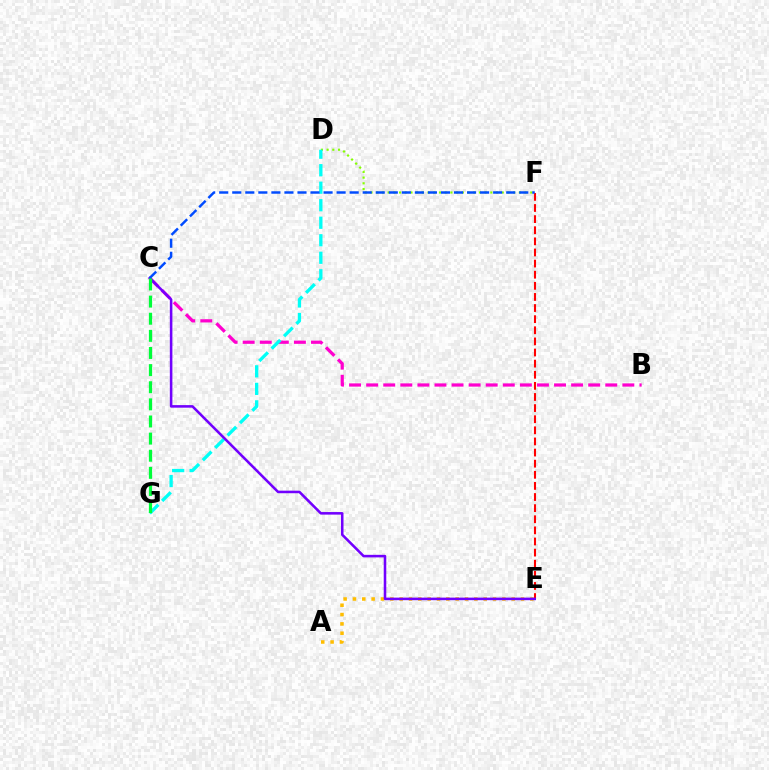{('A', 'E'): [{'color': '#ffbd00', 'line_style': 'dotted', 'thickness': 2.54}], ('E', 'F'): [{'color': '#ff0000', 'line_style': 'dashed', 'thickness': 1.51}], ('D', 'F'): [{'color': '#84ff00', 'line_style': 'dotted', 'thickness': 1.55}], ('B', 'C'): [{'color': '#ff00cf', 'line_style': 'dashed', 'thickness': 2.32}], ('D', 'G'): [{'color': '#00fff6', 'line_style': 'dashed', 'thickness': 2.38}], ('C', 'E'): [{'color': '#7200ff', 'line_style': 'solid', 'thickness': 1.84}], ('C', 'F'): [{'color': '#004bff', 'line_style': 'dashed', 'thickness': 1.77}], ('C', 'G'): [{'color': '#00ff39', 'line_style': 'dashed', 'thickness': 2.33}]}